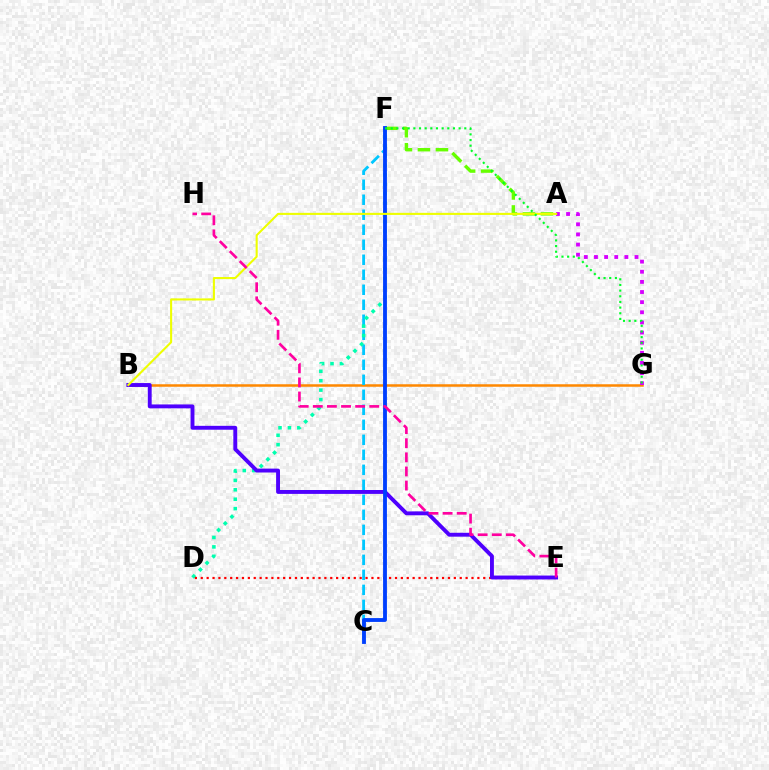{('B', 'G'): [{'color': '#ff8800', 'line_style': 'solid', 'thickness': 1.81}], ('A', 'F'): [{'color': '#66ff00', 'line_style': 'dashed', 'thickness': 2.45}], ('C', 'F'): [{'color': '#00c7ff', 'line_style': 'dashed', 'thickness': 2.04}, {'color': '#003fff', 'line_style': 'solid', 'thickness': 2.77}], ('D', 'F'): [{'color': '#00ffaf', 'line_style': 'dotted', 'thickness': 2.56}], ('D', 'E'): [{'color': '#ff0000', 'line_style': 'dotted', 'thickness': 1.6}], ('A', 'G'): [{'color': '#d600ff', 'line_style': 'dotted', 'thickness': 2.75}], ('B', 'E'): [{'color': '#4f00ff', 'line_style': 'solid', 'thickness': 2.8}], ('A', 'B'): [{'color': '#eeff00', 'line_style': 'solid', 'thickness': 1.51}], ('F', 'G'): [{'color': '#00ff27', 'line_style': 'dotted', 'thickness': 1.54}], ('E', 'H'): [{'color': '#ff00a0', 'line_style': 'dashed', 'thickness': 1.92}]}